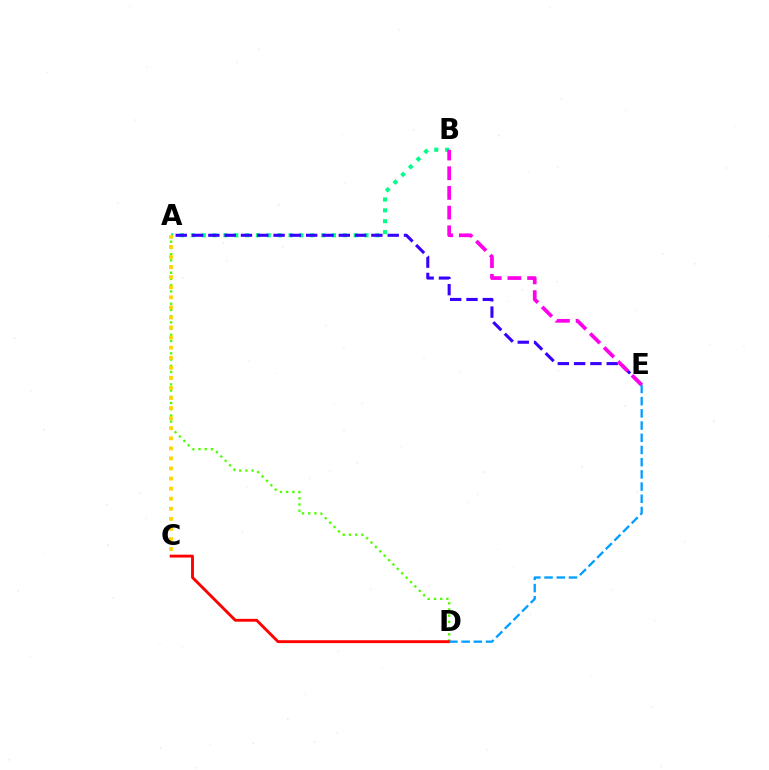{('A', 'D'): [{'color': '#4fff00', 'line_style': 'dotted', 'thickness': 1.68}], ('A', 'B'): [{'color': '#00ff86', 'line_style': 'dotted', 'thickness': 2.95}], ('A', 'E'): [{'color': '#3700ff', 'line_style': 'dashed', 'thickness': 2.21}], ('A', 'C'): [{'color': '#ffd500', 'line_style': 'dotted', 'thickness': 2.74}], ('C', 'D'): [{'color': '#ff0000', 'line_style': 'solid', 'thickness': 2.07}], ('B', 'E'): [{'color': '#ff00ed', 'line_style': 'dashed', 'thickness': 2.67}], ('D', 'E'): [{'color': '#009eff', 'line_style': 'dashed', 'thickness': 1.66}]}